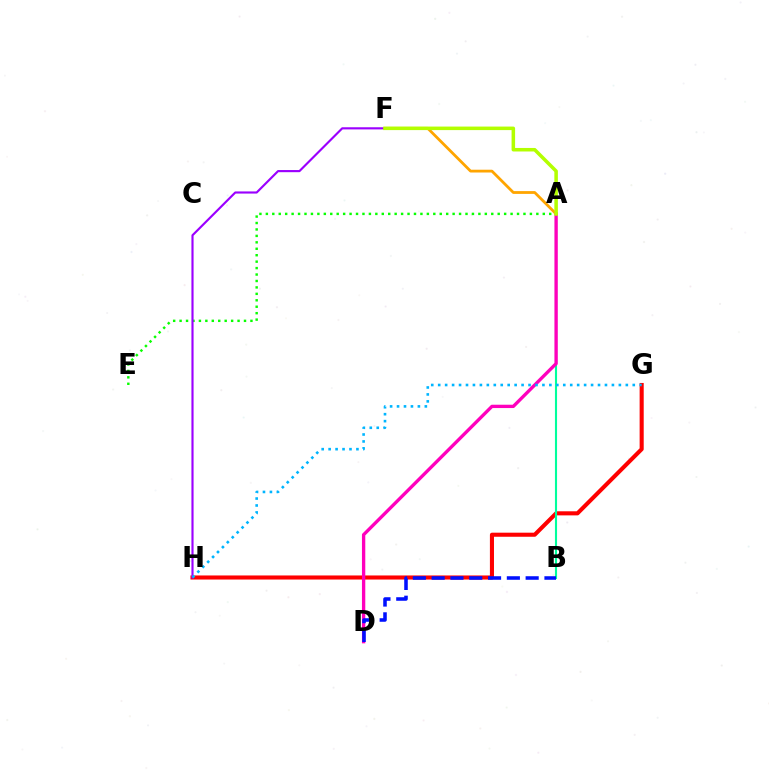{('A', 'E'): [{'color': '#08ff00', 'line_style': 'dotted', 'thickness': 1.75}], ('G', 'H'): [{'color': '#ff0000', 'line_style': 'solid', 'thickness': 2.94}, {'color': '#00b5ff', 'line_style': 'dotted', 'thickness': 1.89}], ('F', 'H'): [{'color': '#9b00ff', 'line_style': 'solid', 'thickness': 1.54}], ('A', 'B'): [{'color': '#00ff9d', 'line_style': 'solid', 'thickness': 1.52}], ('A', 'D'): [{'color': '#ff00bd', 'line_style': 'solid', 'thickness': 2.4}], ('B', 'D'): [{'color': '#0010ff', 'line_style': 'dashed', 'thickness': 2.55}], ('A', 'F'): [{'color': '#ffa500', 'line_style': 'solid', 'thickness': 2.01}, {'color': '#b3ff00', 'line_style': 'solid', 'thickness': 2.54}]}